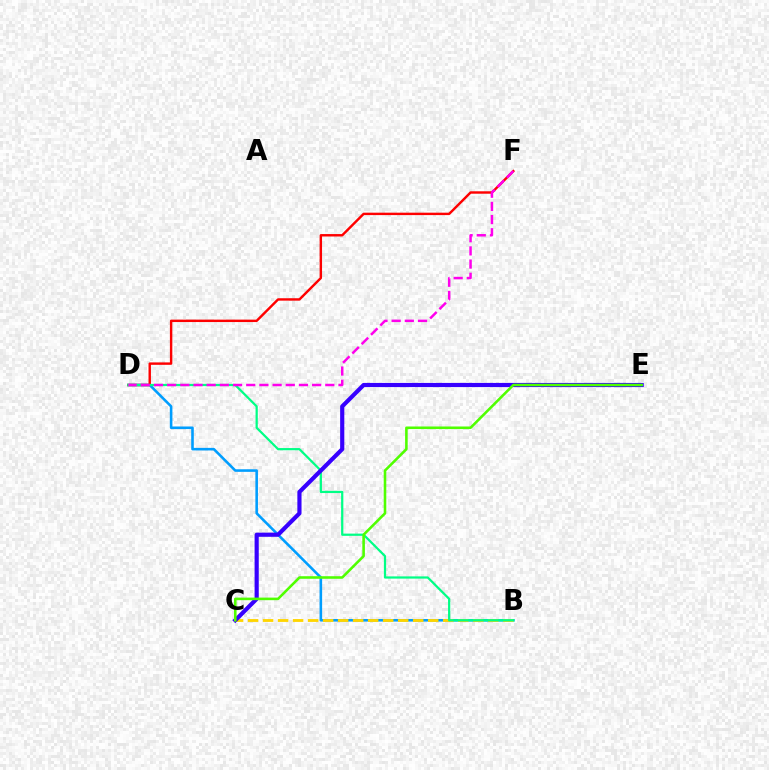{('B', 'D'): [{'color': '#009eff', 'line_style': 'solid', 'thickness': 1.86}, {'color': '#00ff86', 'line_style': 'solid', 'thickness': 1.61}], ('B', 'C'): [{'color': '#ffd500', 'line_style': 'dashed', 'thickness': 2.04}], ('D', 'F'): [{'color': '#ff0000', 'line_style': 'solid', 'thickness': 1.74}, {'color': '#ff00ed', 'line_style': 'dashed', 'thickness': 1.79}], ('C', 'E'): [{'color': '#3700ff', 'line_style': 'solid', 'thickness': 2.99}, {'color': '#4fff00', 'line_style': 'solid', 'thickness': 1.86}]}